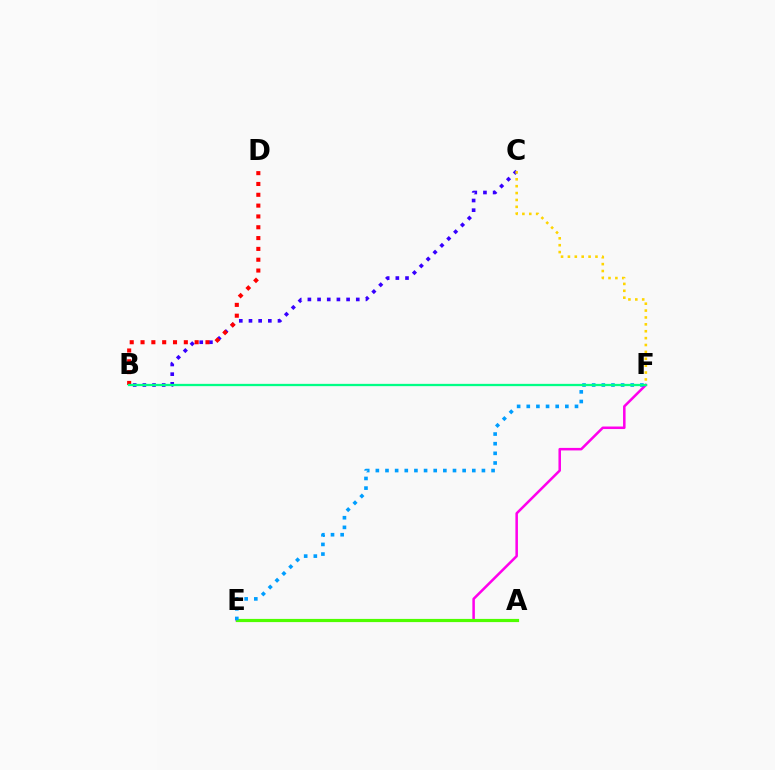{('B', 'C'): [{'color': '#3700ff', 'line_style': 'dotted', 'thickness': 2.63}], ('B', 'D'): [{'color': '#ff0000', 'line_style': 'dotted', 'thickness': 2.94}], ('C', 'F'): [{'color': '#ffd500', 'line_style': 'dotted', 'thickness': 1.87}], ('E', 'F'): [{'color': '#ff00ed', 'line_style': 'solid', 'thickness': 1.82}, {'color': '#009eff', 'line_style': 'dotted', 'thickness': 2.62}], ('A', 'E'): [{'color': '#4fff00', 'line_style': 'solid', 'thickness': 2.29}], ('B', 'F'): [{'color': '#00ff86', 'line_style': 'solid', 'thickness': 1.64}]}